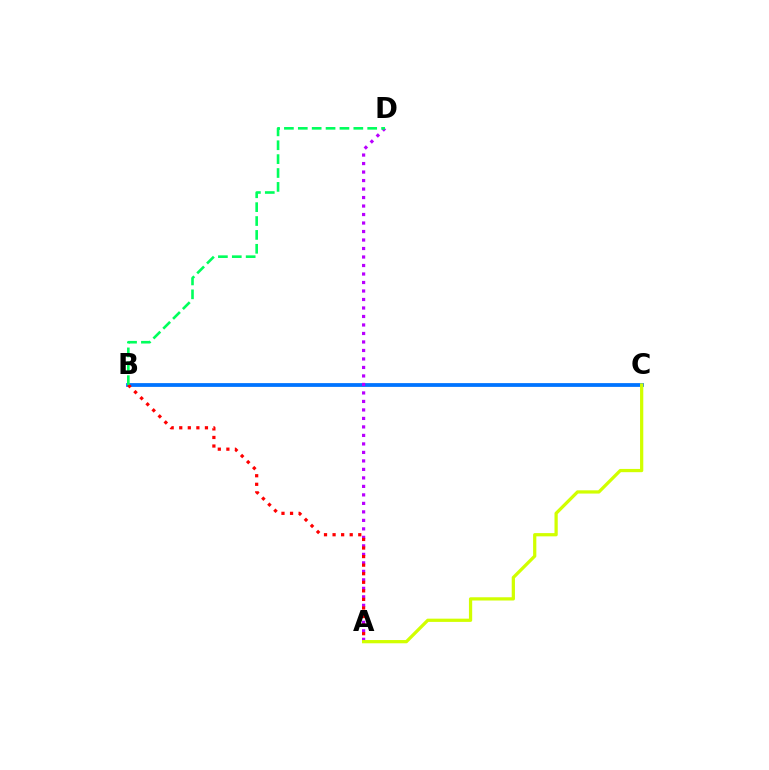{('B', 'C'): [{'color': '#0074ff', 'line_style': 'solid', 'thickness': 2.72}], ('A', 'D'): [{'color': '#b900ff', 'line_style': 'dotted', 'thickness': 2.31}], ('A', 'B'): [{'color': '#ff0000', 'line_style': 'dotted', 'thickness': 2.33}], ('A', 'C'): [{'color': '#d1ff00', 'line_style': 'solid', 'thickness': 2.34}], ('B', 'D'): [{'color': '#00ff5c', 'line_style': 'dashed', 'thickness': 1.89}]}